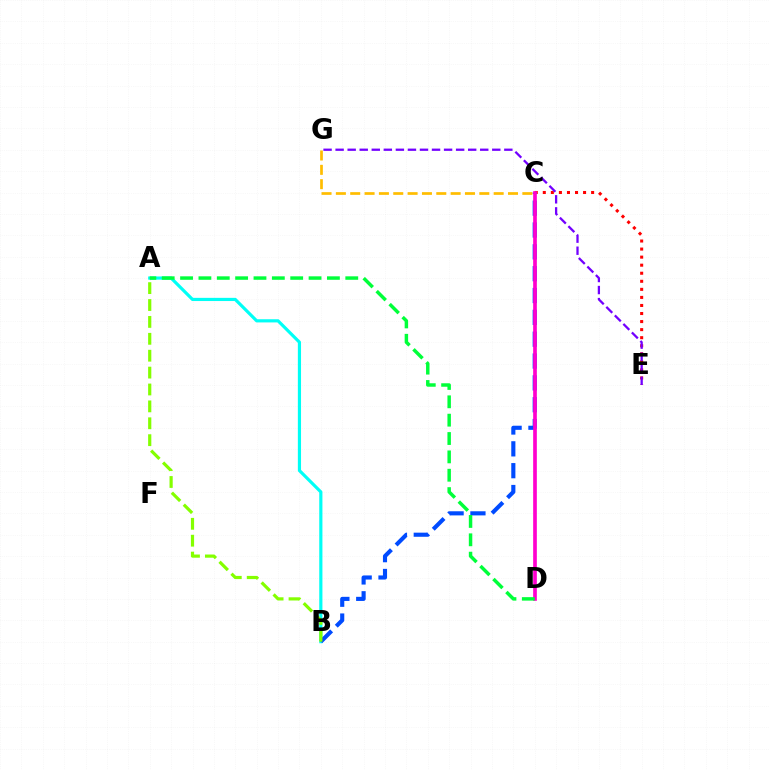{('C', 'E'): [{'color': '#ff0000', 'line_style': 'dotted', 'thickness': 2.19}], ('E', 'G'): [{'color': '#7200ff', 'line_style': 'dashed', 'thickness': 1.64}], ('A', 'B'): [{'color': '#00fff6', 'line_style': 'solid', 'thickness': 2.29}, {'color': '#84ff00', 'line_style': 'dashed', 'thickness': 2.29}], ('B', 'C'): [{'color': '#004bff', 'line_style': 'dashed', 'thickness': 2.97}], ('C', 'D'): [{'color': '#ff00cf', 'line_style': 'solid', 'thickness': 2.65}], ('C', 'G'): [{'color': '#ffbd00', 'line_style': 'dashed', 'thickness': 1.95}], ('A', 'D'): [{'color': '#00ff39', 'line_style': 'dashed', 'thickness': 2.49}]}